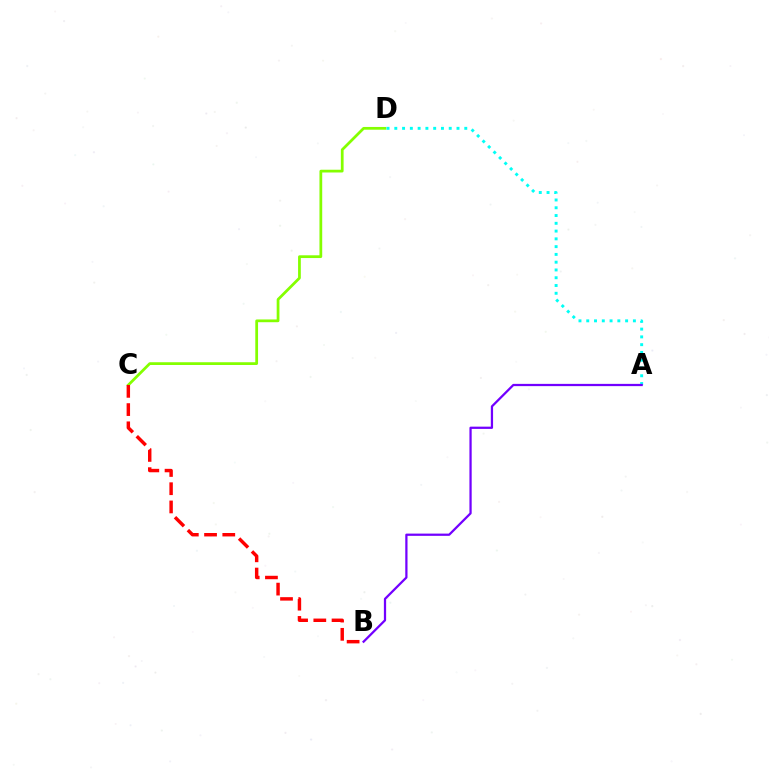{('C', 'D'): [{'color': '#84ff00', 'line_style': 'solid', 'thickness': 1.98}], ('A', 'D'): [{'color': '#00fff6', 'line_style': 'dotted', 'thickness': 2.11}], ('A', 'B'): [{'color': '#7200ff', 'line_style': 'solid', 'thickness': 1.62}], ('B', 'C'): [{'color': '#ff0000', 'line_style': 'dashed', 'thickness': 2.48}]}